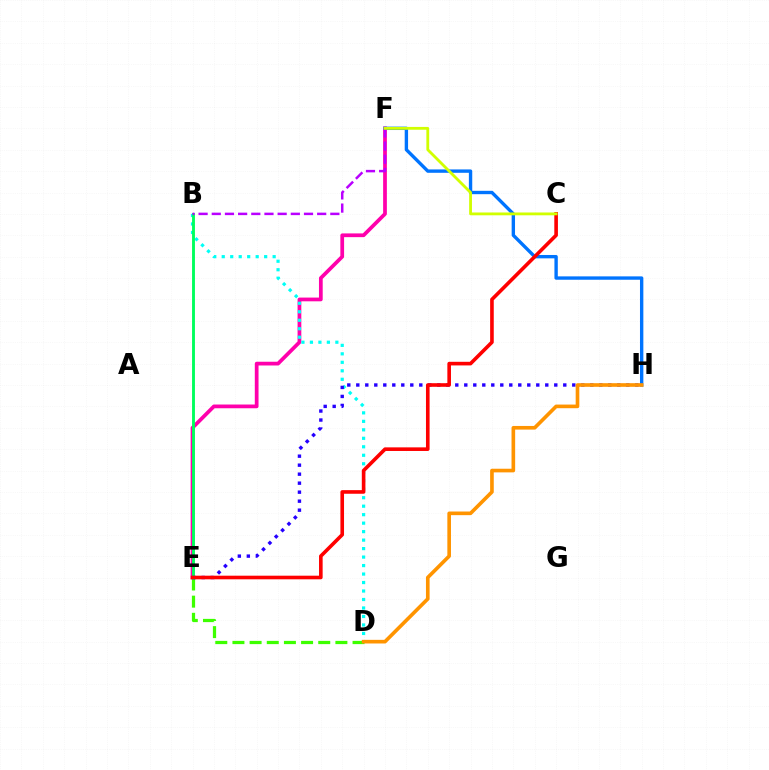{('E', 'F'): [{'color': '#ff00ac', 'line_style': 'solid', 'thickness': 2.69}], ('B', 'D'): [{'color': '#00fff6', 'line_style': 'dotted', 'thickness': 2.31}], ('F', 'H'): [{'color': '#0074ff', 'line_style': 'solid', 'thickness': 2.43}], ('D', 'E'): [{'color': '#3dff00', 'line_style': 'dashed', 'thickness': 2.33}], ('B', 'E'): [{'color': '#00ff5c', 'line_style': 'solid', 'thickness': 2.07}], ('E', 'H'): [{'color': '#2500ff', 'line_style': 'dotted', 'thickness': 2.45}], ('C', 'E'): [{'color': '#ff0000', 'line_style': 'solid', 'thickness': 2.6}], ('B', 'F'): [{'color': '#b900ff', 'line_style': 'dashed', 'thickness': 1.79}], ('C', 'F'): [{'color': '#d1ff00', 'line_style': 'solid', 'thickness': 2.03}], ('D', 'H'): [{'color': '#ff9400', 'line_style': 'solid', 'thickness': 2.62}]}